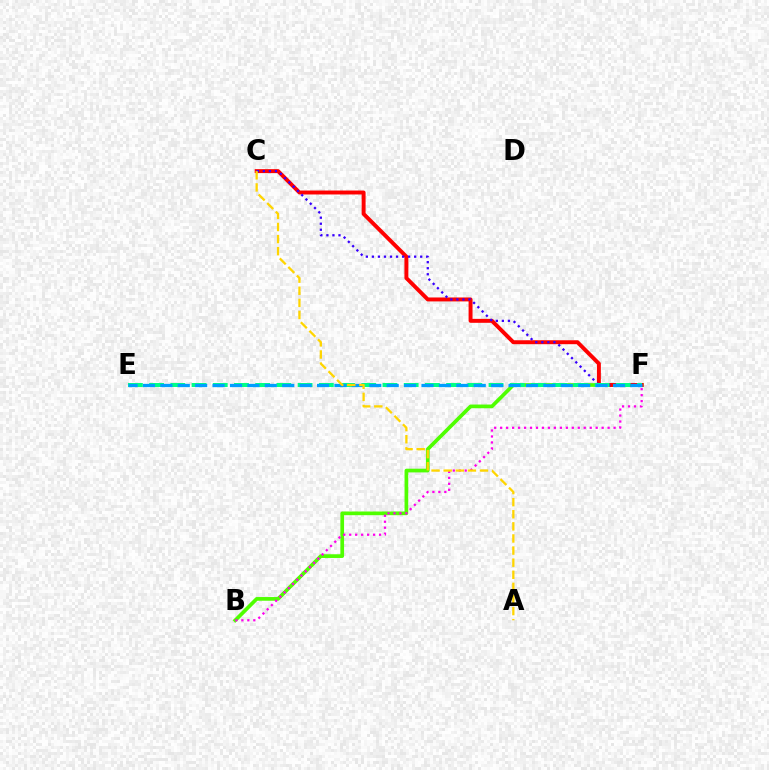{('B', 'F'): [{'color': '#4fff00', 'line_style': 'solid', 'thickness': 2.66}, {'color': '#ff00ed', 'line_style': 'dotted', 'thickness': 1.62}], ('C', 'F'): [{'color': '#ff0000', 'line_style': 'solid', 'thickness': 2.84}, {'color': '#3700ff', 'line_style': 'dotted', 'thickness': 1.64}], ('E', 'F'): [{'color': '#00ff86', 'line_style': 'dashed', 'thickness': 2.88}, {'color': '#009eff', 'line_style': 'dashed', 'thickness': 2.37}], ('A', 'C'): [{'color': '#ffd500', 'line_style': 'dashed', 'thickness': 1.64}]}